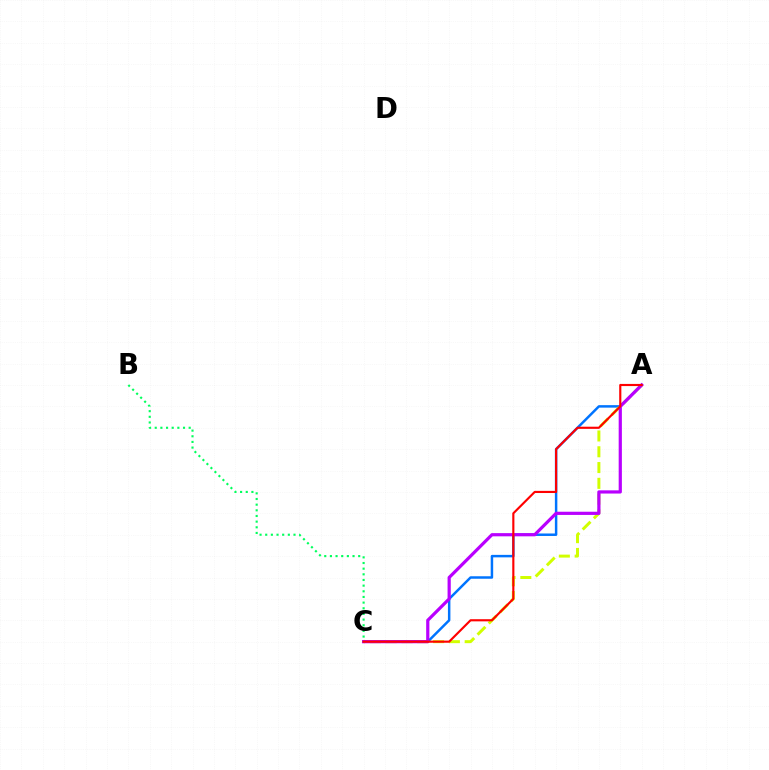{('A', 'C'): [{'color': '#0074ff', 'line_style': 'solid', 'thickness': 1.79}, {'color': '#d1ff00', 'line_style': 'dashed', 'thickness': 2.15}, {'color': '#b900ff', 'line_style': 'solid', 'thickness': 2.31}, {'color': '#ff0000', 'line_style': 'solid', 'thickness': 1.54}], ('B', 'C'): [{'color': '#00ff5c', 'line_style': 'dotted', 'thickness': 1.54}]}